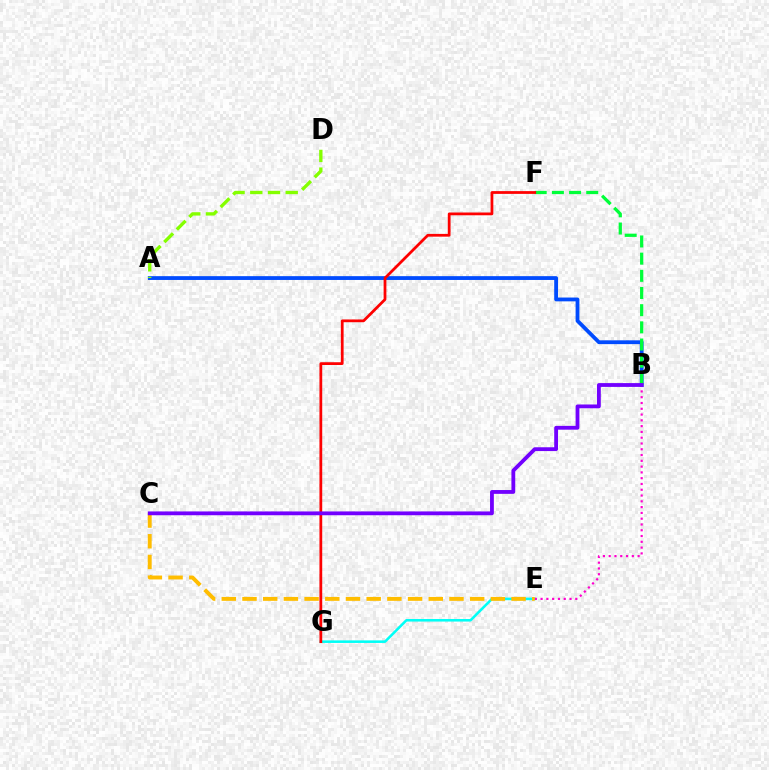{('A', 'B'): [{'color': '#004bff', 'line_style': 'solid', 'thickness': 2.74}], ('E', 'G'): [{'color': '#00fff6', 'line_style': 'solid', 'thickness': 1.84}], ('A', 'D'): [{'color': '#84ff00', 'line_style': 'dashed', 'thickness': 2.41}], ('B', 'F'): [{'color': '#00ff39', 'line_style': 'dashed', 'thickness': 2.33}], ('F', 'G'): [{'color': '#ff0000', 'line_style': 'solid', 'thickness': 1.99}], ('B', 'E'): [{'color': '#ff00cf', 'line_style': 'dotted', 'thickness': 1.57}], ('C', 'E'): [{'color': '#ffbd00', 'line_style': 'dashed', 'thickness': 2.81}], ('B', 'C'): [{'color': '#7200ff', 'line_style': 'solid', 'thickness': 2.74}]}